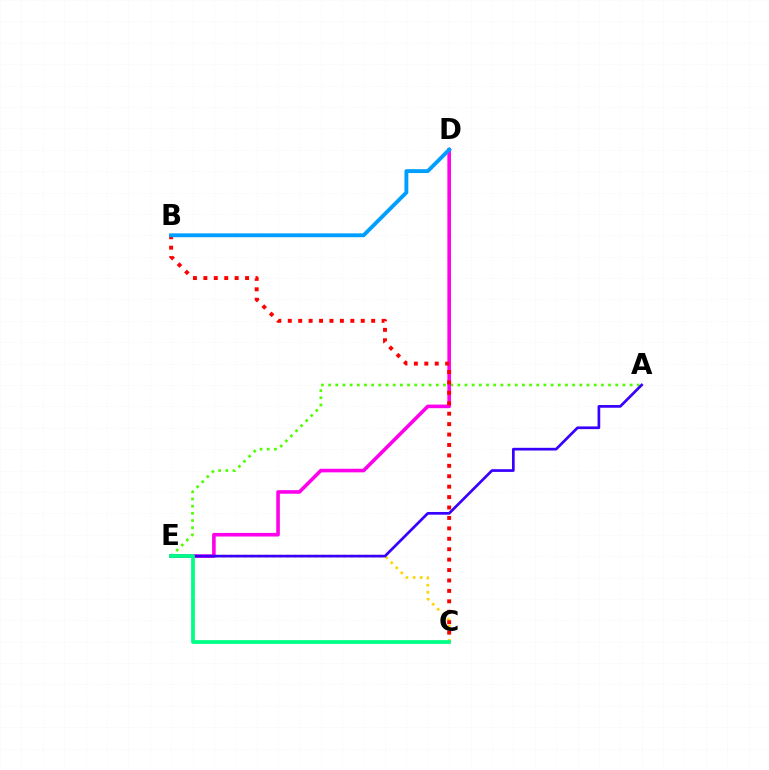{('C', 'E'): [{'color': '#ffd500', 'line_style': 'dotted', 'thickness': 1.93}, {'color': '#00ff86', 'line_style': 'solid', 'thickness': 2.7}], ('A', 'E'): [{'color': '#4fff00', 'line_style': 'dotted', 'thickness': 1.95}, {'color': '#3700ff', 'line_style': 'solid', 'thickness': 1.94}], ('D', 'E'): [{'color': '#ff00ed', 'line_style': 'solid', 'thickness': 2.59}], ('B', 'C'): [{'color': '#ff0000', 'line_style': 'dotted', 'thickness': 2.83}], ('B', 'D'): [{'color': '#009eff', 'line_style': 'solid', 'thickness': 2.78}]}